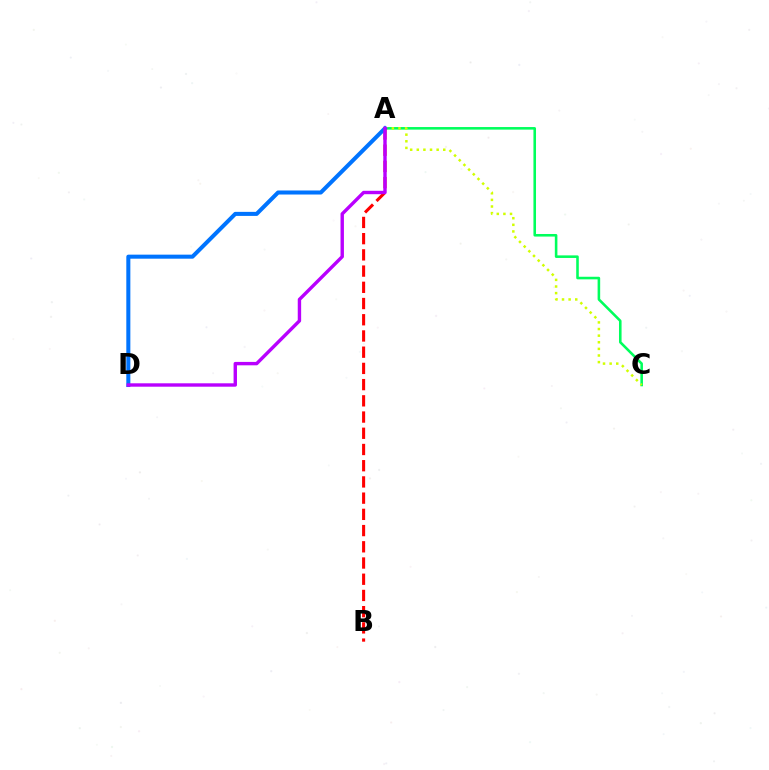{('A', 'C'): [{'color': '#00ff5c', 'line_style': 'solid', 'thickness': 1.86}, {'color': '#d1ff00', 'line_style': 'dotted', 'thickness': 1.8}], ('A', 'B'): [{'color': '#ff0000', 'line_style': 'dashed', 'thickness': 2.2}], ('A', 'D'): [{'color': '#0074ff', 'line_style': 'solid', 'thickness': 2.91}, {'color': '#b900ff', 'line_style': 'solid', 'thickness': 2.45}]}